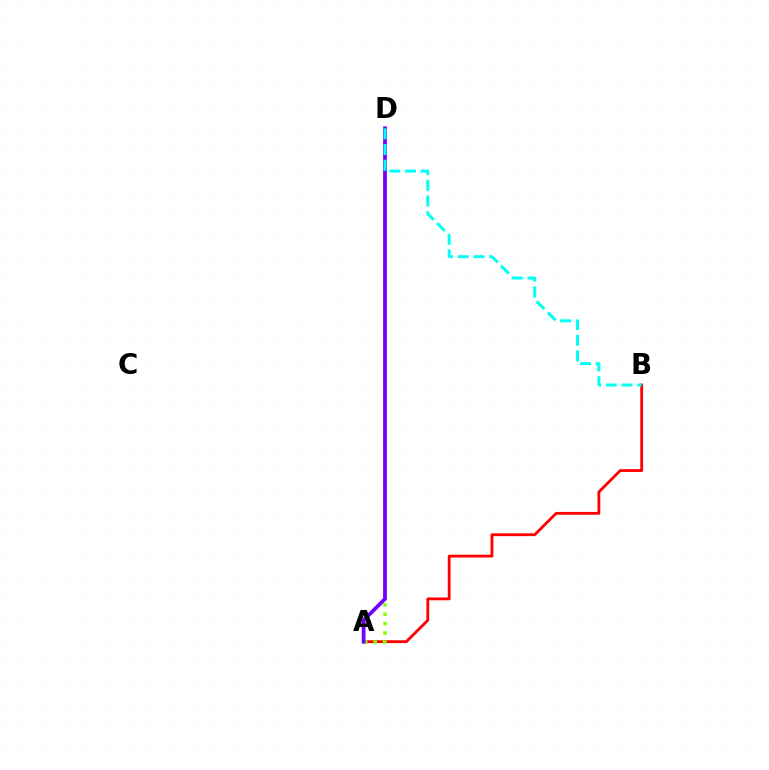{('A', 'B'): [{'color': '#ff0000', 'line_style': 'solid', 'thickness': 2.02}], ('A', 'D'): [{'color': '#84ff00', 'line_style': 'dotted', 'thickness': 2.55}, {'color': '#7200ff', 'line_style': 'solid', 'thickness': 2.72}], ('B', 'D'): [{'color': '#00fff6', 'line_style': 'dashed', 'thickness': 2.13}]}